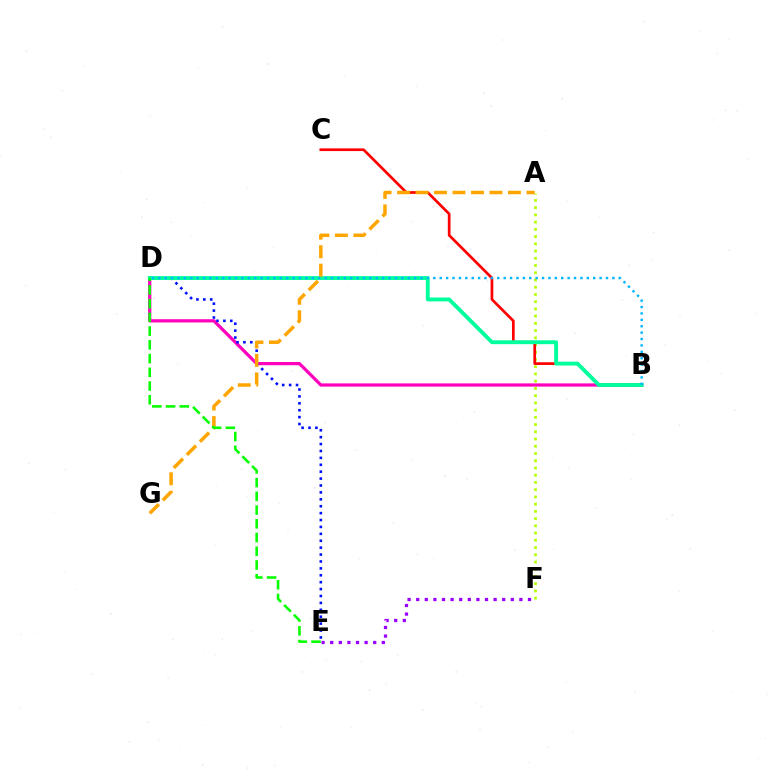{('B', 'D'): [{'color': '#ff00bd', 'line_style': 'solid', 'thickness': 2.33}, {'color': '#00ff9d', 'line_style': 'solid', 'thickness': 2.79}, {'color': '#00b5ff', 'line_style': 'dotted', 'thickness': 1.74}], ('E', 'F'): [{'color': '#9b00ff', 'line_style': 'dotted', 'thickness': 2.34}], ('A', 'F'): [{'color': '#b3ff00', 'line_style': 'dotted', 'thickness': 1.96}], ('B', 'C'): [{'color': '#ff0000', 'line_style': 'solid', 'thickness': 1.95}], ('D', 'E'): [{'color': '#0010ff', 'line_style': 'dotted', 'thickness': 1.88}, {'color': '#08ff00', 'line_style': 'dashed', 'thickness': 1.86}], ('A', 'G'): [{'color': '#ffa500', 'line_style': 'dashed', 'thickness': 2.51}]}